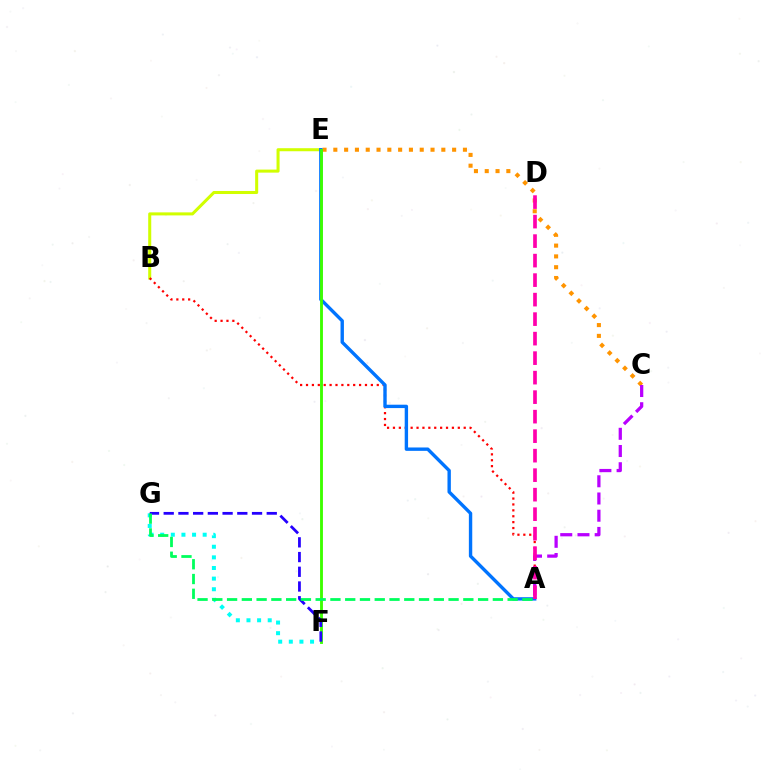{('B', 'E'): [{'color': '#d1ff00', 'line_style': 'solid', 'thickness': 2.19}], ('C', 'E'): [{'color': '#ff9400', 'line_style': 'dotted', 'thickness': 2.93}], ('A', 'B'): [{'color': '#ff0000', 'line_style': 'dotted', 'thickness': 1.6}], ('F', 'G'): [{'color': '#00fff6', 'line_style': 'dotted', 'thickness': 2.89}, {'color': '#2500ff', 'line_style': 'dashed', 'thickness': 2.0}], ('A', 'E'): [{'color': '#0074ff', 'line_style': 'solid', 'thickness': 2.44}], ('A', 'C'): [{'color': '#b900ff', 'line_style': 'dashed', 'thickness': 2.34}], ('A', 'D'): [{'color': '#ff00ac', 'line_style': 'dashed', 'thickness': 2.65}], ('E', 'F'): [{'color': '#3dff00', 'line_style': 'solid', 'thickness': 2.06}], ('A', 'G'): [{'color': '#00ff5c', 'line_style': 'dashed', 'thickness': 2.01}]}